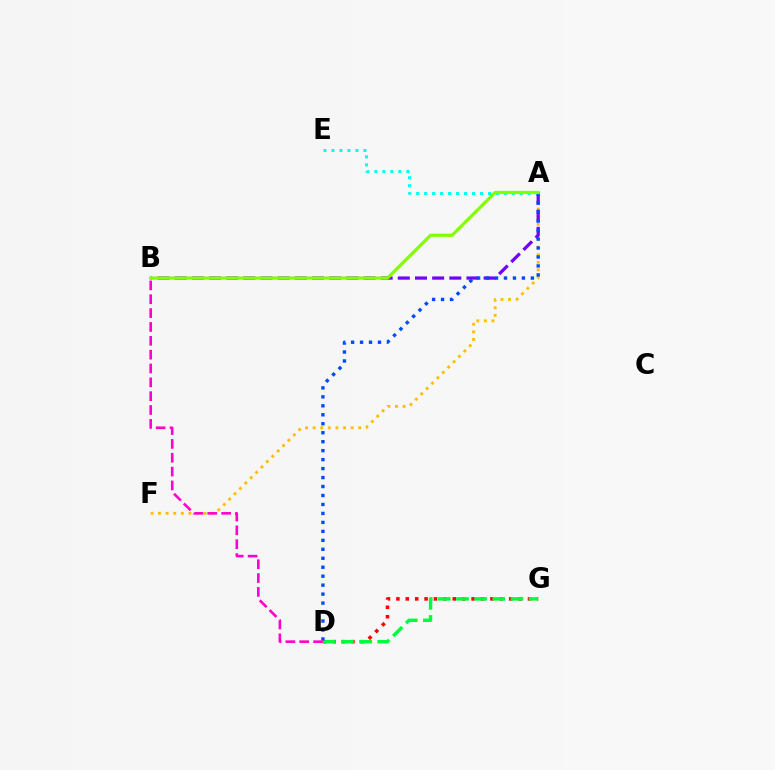{('D', 'G'): [{'color': '#ff0000', 'line_style': 'dotted', 'thickness': 2.55}, {'color': '#00ff39', 'line_style': 'dashed', 'thickness': 2.47}], ('A', 'F'): [{'color': '#ffbd00', 'line_style': 'dotted', 'thickness': 2.06}], ('A', 'B'): [{'color': '#7200ff', 'line_style': 'dashed', 'thickness': 2.33}, {'color': '#84ff00', 'line_style': 'solid', 'thickness': 2.32}], ('A', 'E'): [{'color': '#00fff6', 'line_style': 'dotted', 'thickness': 2.17}], ('A', 'D'): [{'color': '#004bff', 'line_style': 'dotted', 'thickness': 2.44}], ('B', 'D'): [{'color': '#ff00cf', 'line_style': 'dashed', 'thickness': 1.88}]}